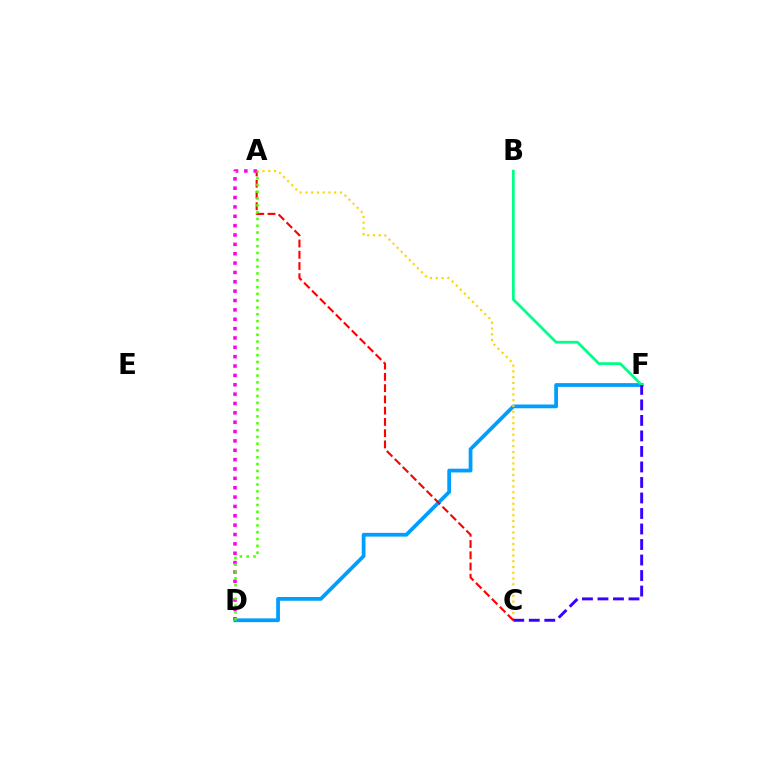{('D', 'F'): [{'color': '#009eff', 'line_style': 'solid', 'thickness': 2.71}], ('A', 'C'): [{'color': '#ffd500', 'line_style': 'dotted', 'thickness': 1.56}, {'color': '#ff0000', 'line_style': 'dashed', 'thickness': 1.53}], ('A', 'D'): [{'color': '#ff00ed', 'line_style': 'dotted', 'thickness': 2.54}, {'color': '#4fff00', 'line_style': 'dotted', 'thickness': 1.85}], ('B', 'F'): [{'color': '#00ff86', 'line_style': 'solid', 'thickness': 1.97}], ('C', 'F'): [{'color': '#3700ff', 'line_style': 'dashed', 'thickness': 2.11}]}